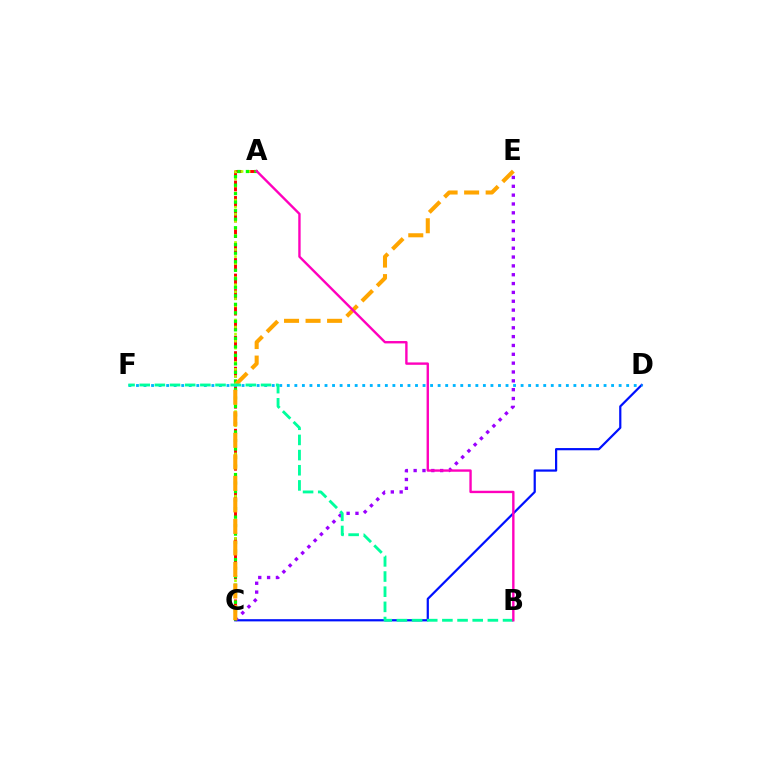{('C', 'D'): [{'color': '#0010ff', 'line_style': 'solid', 'thickness': 1.59}], ('C', 'E'): [{'color': '#9b00ff', 'line_style': 'dotted', 'thickness': 2.4}, {'color': '#ffa500', 'line_style': 'dashed', 'thickness': 2.92}], ('A', 'C'): [{'color': '#ff0000', 'line_style': 'dashed', 'thickness': 2.11}, {'color': '#b3ff00', 'line_style': 'dotted', 'thickness': 1.92}, {'color': '#08ff00', 'line_style': 'dotted', 'thickness': 2.31}], ('D', 'F'): [{'color': '#00b5ff', 'line_style': 'dotted', 'thickness': 2.05}], ('B', 'F'): [{'color': '#00ff9d', 'line_style': 'dashed', 'thickness': 2.06}], ('A', 'B'): [{'color': '#ff00bd', 'line_style': 'solid', 'thickness': 1.72}]}